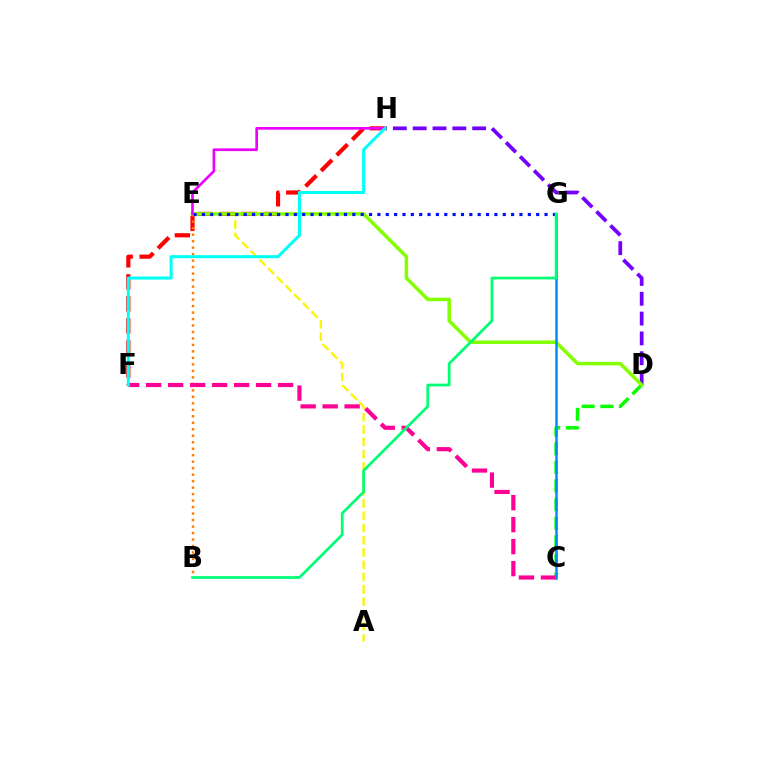{('A', 'E'): [{'color': '#fcf500', 'line_style': 'dashed', 'thickness': 1.67}], ('D', 'H'): [{'color': '#7200ff', 'line_style': 'dashed', 'thickness': 2.69}], ('C', 'D'): [{'color': '#08ff00', 'line_style': 'dashed', 'thickness': 2.53}], ('F', 'H'): [{'color': '#ff0000', 'line_style': 'dashed', 'thickness': 2.99}, {'color': '#00fff6', 'line_style': 'solid', 'thickness': 2.19}], ('B', 'E'): [{'color': '#ff7c00', 'line_style': 'dotted', 'thickness': 1.76}], ('D', 'E'): [{'color': '#84ff00', 'line_style': 'solid', 'thickness': 2.54}], ('E', 'G'): [{'color': '#0010ff', 'line_style': 'dotted', 'thickness': 2.27}], ('E', 'H'): [{'color': '#ee00ff', 'line_style': 'solid', 'thickness': 1.94}], ('C', 'F'): [{'color': '#ff0094', 'line_style': 'dashed', 'thickness': 2.99}], ('C', 'G'): [{'color': '#008cff', 'line_style': 'solid', 'thickness': 1.8}], ('B', 'G'): [{'color': '#00ff74', 'line_style': 'solid', 'thickness': 1.97}]}